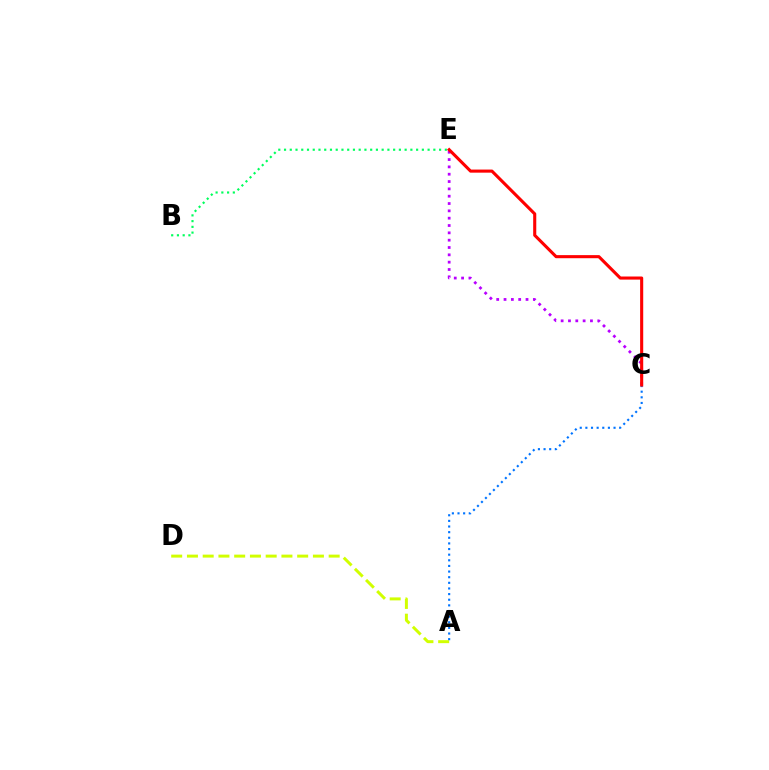{('B', 'E'): [{'color': '#00ff5c', 'line_style': 'dotted', 'thickness': 1.56}], ('A', 'D'): [{'color': '#d1ff00', 'line_style': 'dashed', 'thickness': 2.14}], ('C', 'E'): [{'color': '#b900ff', 'line_style': 'dotted', 'thickness': 1.99}, {'color': '#ff0000', 'line_style': 'solid', 'thickness': 2.23}], ('A', 'C'): [{'color': '#0074ff', 'line_style': 'dotted', 'thickness': 1.53}]}